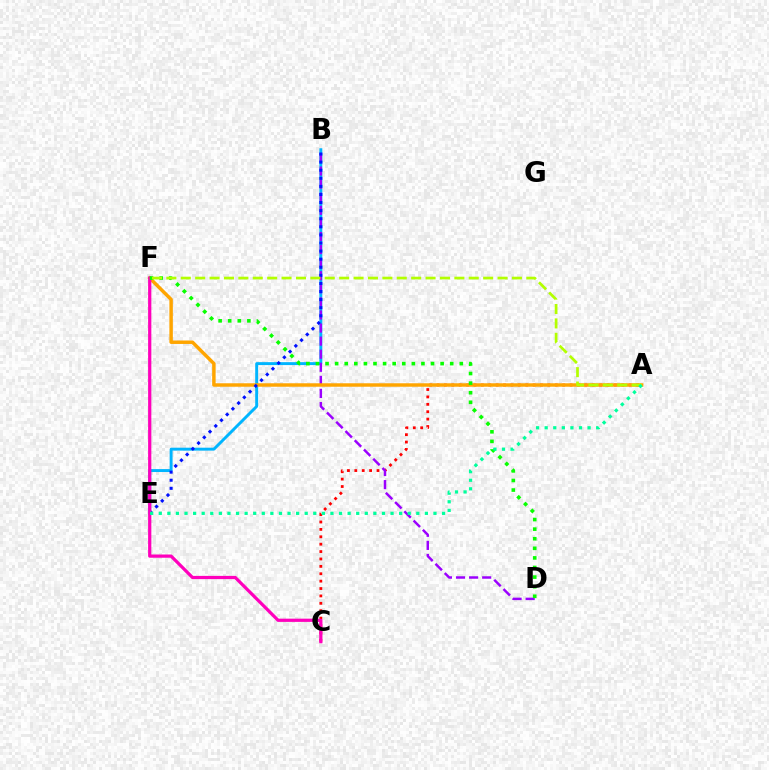{('A', 'C'): [{'color': '#ff0000', 'line_style': 'dotted', 'thickness': 2.01}], ('B', 'E'): [{'color': '#00b5ff', 'line_style': 'solid', 'thickness': 2.11}, {'color': '#0010ff', 'line_style': 'dotted', 'thickness': 2.2}], ('B', 'D'): [{'color': '#9b00ff', 'line_style': 'dashed', 'thickness': 1.78}], ('A', 'F'): [{'color': '#ffa500', 'line_style': 'solid', 'thickness': 2.49}, {'color': '#b3ff00', 'line_style': 'dashed', 'thickness': 1.96}], ('C', 'F'): [{'color': '#ff00bd', 'line_style': 'solid', 'thickness': 2.32}], ('D', 'F'): [{'color': '#08ff00', 'line_style': 'dotted', 'thickness': 2.61}], ('A', 'E'): [{'color': '#00ff9d', 'line_style': 'dotted', 'thickness': 2.33}]}